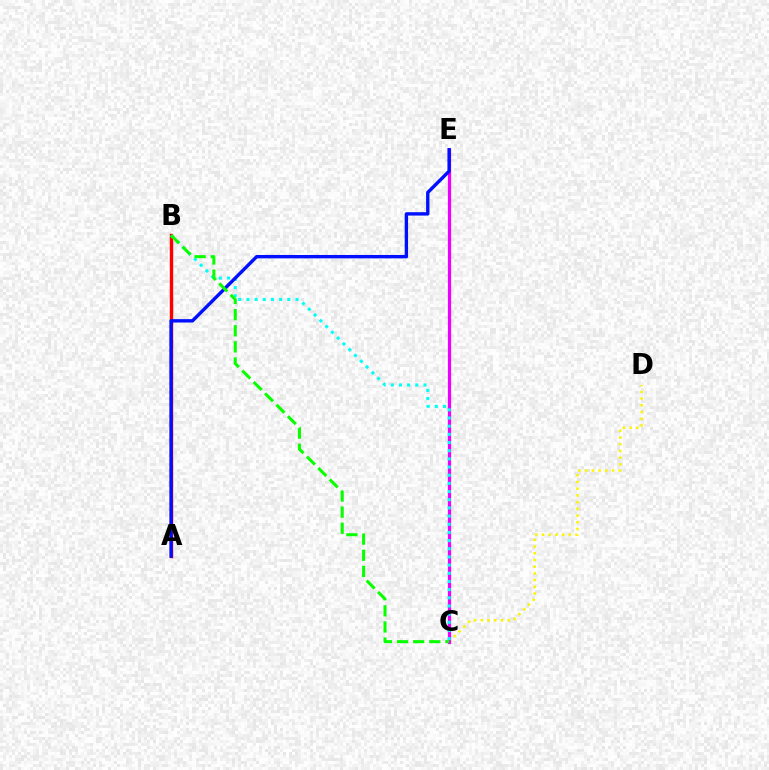{('C', 'D'): [{'color': '#fcf500', 'line_style': 'dotted', 'thickness': 1.82}], ('C', 'E'): [{'color': '#ee00ff', 'line_style': 'solid', 'thickness': 2.32}], ('A', 'B'): [{'color': '#ff0000', 'line_style': 'solid', 'thickness': 2.46}], ('B', 'C'): [{'color': '#00fff6', 'line_style': 'dotted', 'thickness': 2.22}, {'color': '#08ff00', 'line_style': 'dashed', 'thickness': 2.19}], ('A', 'E'): [{'color': '#0010ff', 'line_style': 'solid', 'thickness': 2.44}]}